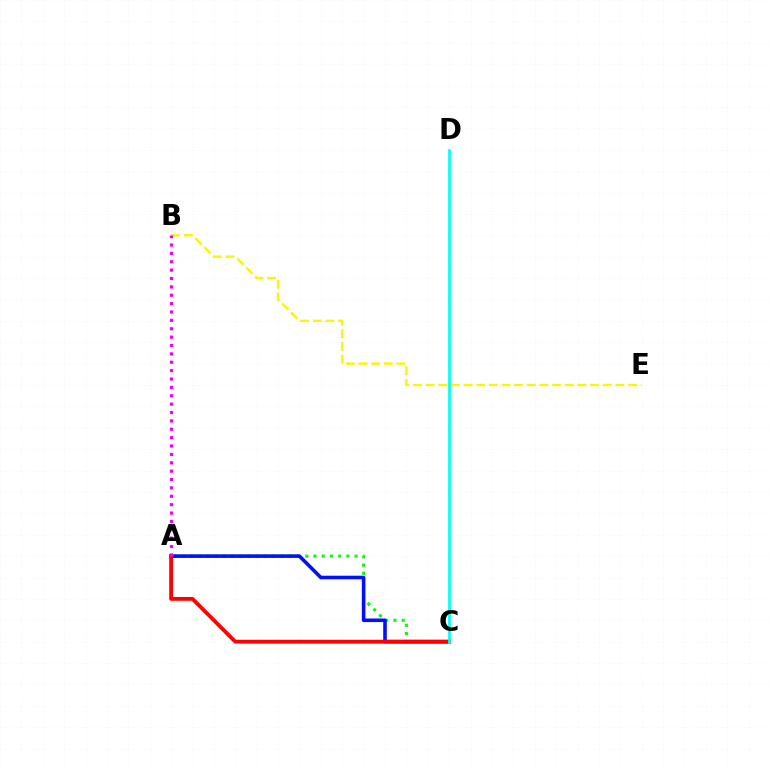{('A', 'C'): [{'color': '#08ff00', 'line_style': 'dotted', 'thickness': 2.24}, {'color': '#0010ff', 'line_style': 'solid', 'thickness': 2.58}, {'color': '#ff0000', 'line_style': 'solid', 'thickness': 2.75}], ('B', 'E'): [{'color': '#fcf500', 'line_style': 'dashed', 'thickness': 1.72}], ('A', 'B'): [{'color': '#ee00ff', 'line_style': 'dotted', 'thickness': 2.28}], ('C', 'D'): [{'color': '#00fff6', 'line_style': 'solid', 'thickness': 1.96}]}